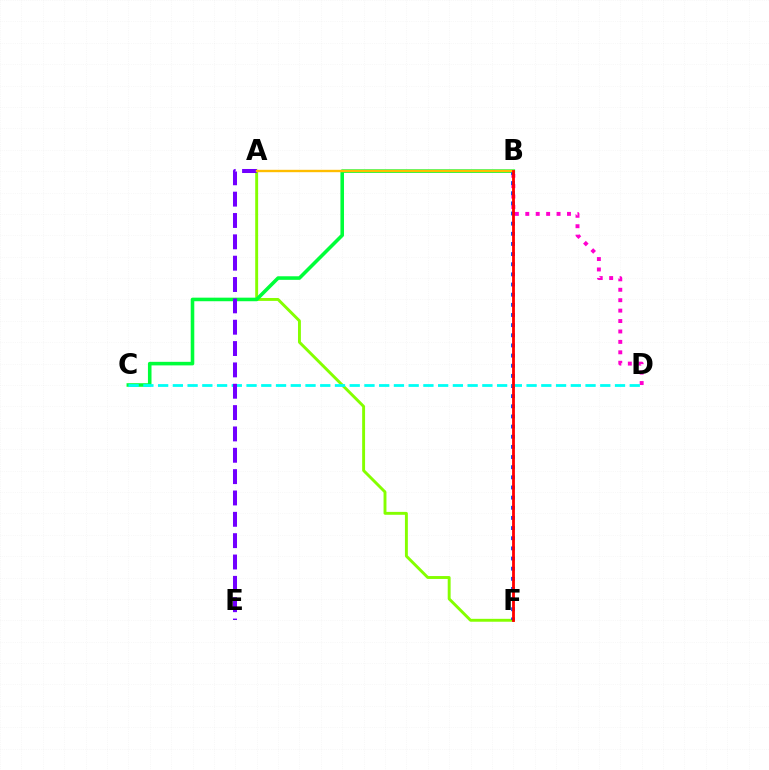{('A', 'F'): [{'color': '#84ff00', 'line_style': 'solid', 'thickness': 2.09}], ('B', 'D'): [{'color': '#ff00cf', 'line_style': 'dotted', 'thickness': 2.83}], ('B', 'C'): [{'color': '#00ff39', 'line_style': 'solid', 'thickness': 2.57}], ('B', 'F'): [{'color': '#004bff', 'line_style': 'dotted', 'thickness': 2.76}, {'color': '#ff0000', 'line_style': 'solid', 'thickness': 2.03}], ('C', 'D'): [{'color': '#00fff6', 'line_style': 'dashed', 'thickness': 2.0}], ('A', 'E'): [{'color': '#7200ff', 'line_style': 'dashed', 'thickness': 2.9}], ('A', 'B'): [{'color': '#ffbd00', 'line_style': 'solid', 'thickness': 1.71}]}